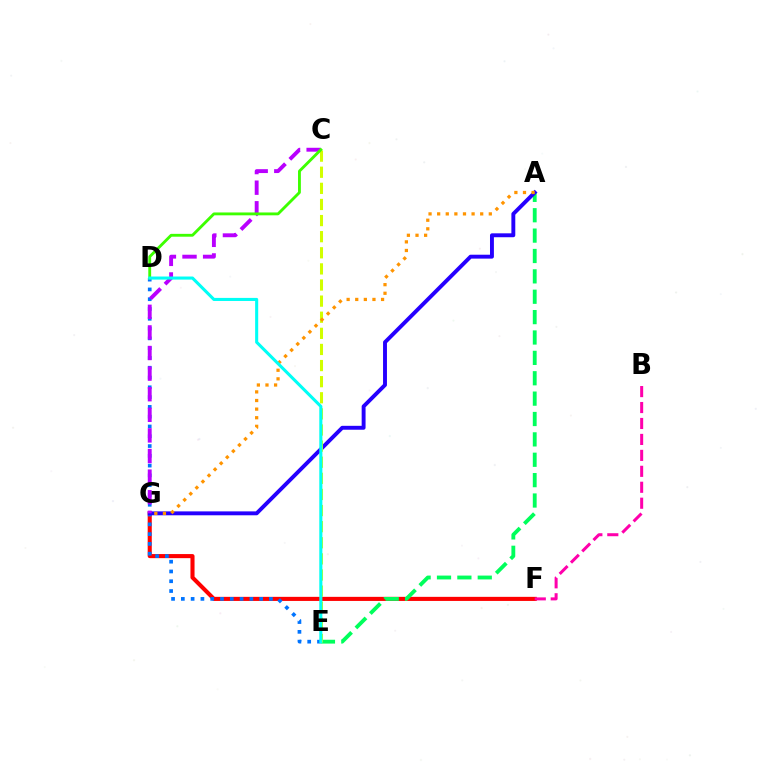{('F', 'G'): [{'color': '#ff0000', 'line_style': 'solid', 'thickness': 2.94}], ('A', 'E'): [{'color': '#00ff5c', 'line_style': 'dashed', 'thickness': 2.77}], ('B', 'F'): [{'color': '#ff00ac', 'line_style': 'dashed', 'thickness': 2.17}], ('D', 'E'): [{'color': '#0074ff', 'line_style': 'dotted', 'thickness': 2.66}, {'color': '#00fff6', 'line_style': 'solid', 'thickness': 2.21}], ('A', 'G'): [{'color': '#2500ff', 'line_style': 'solid', 'thickness': 2.81}, {'color': '#ff9400', 'line_style': 'dotted', 'thickness': 2.34}], ('C', 'E'): [{'color': '#d1ff00', 'line_style': 'dashed', 'thickness': 2.19}], ('C', 'G'): [{'color': '#b900ff', 'line_style': 'dashed', 'thickness': 2.8}], ('C', 'D'): [{'color': '#3dff00', 'line_style': 'solid', 'thickness': 2.05}]}